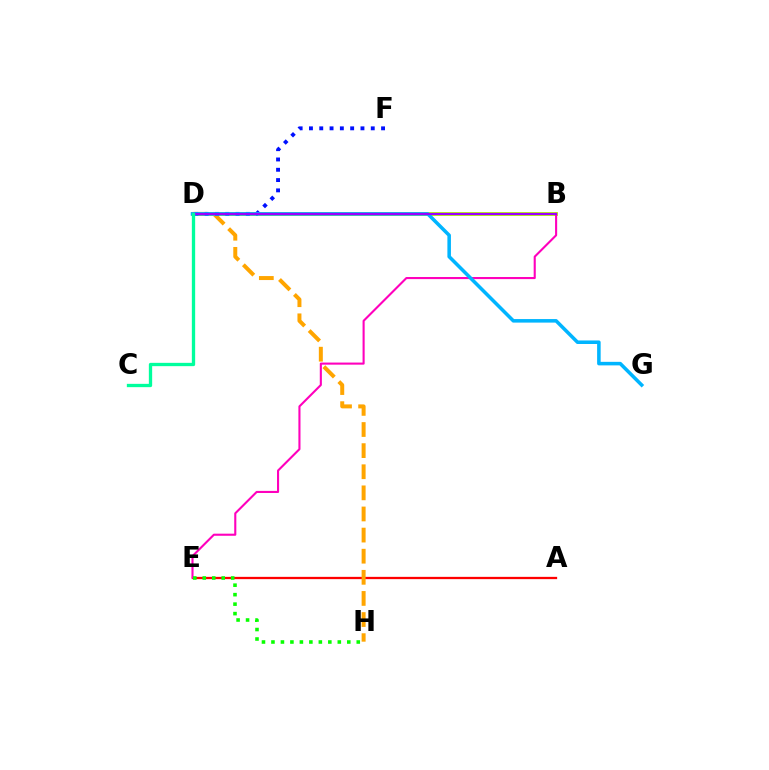{('B', 'D'): [{'color': '#b3ff00', 'line_style': 'solid', 'thickness': 2.81}, {'color': '#9b00ff', 'line_style': 'solid', 'thickness': 1.63}], ('A', 'E'): [{'color': '#ff0000', 'line_style': 'solid', 'thickness': 1.64}], ('D', 'H'): [{'color': '#ffa500', 'line_style': 'dashed', 'thickness': 2.87}], ('B', 'E'): [{'color': '#ff00bd', 'line_style': 'solid', 'thickness': 1.51}], ('D', 'F'): [{'color': '#0010ff', 'line_style': 'dotted', 'thickness': 2.8}], ('D', 'G'): [{'color': '#00b5ff', 'line_style': 'solid', 'thickness': 2.55}], ('C', 'D'): [{'color': '#00ff9d', 'line_style': 'solid', 'thickness': 2.38}], ('E', 'H'): [{'color': '#08ff00', 'line_style': 'dotted', 'thickness': 2.58}]}